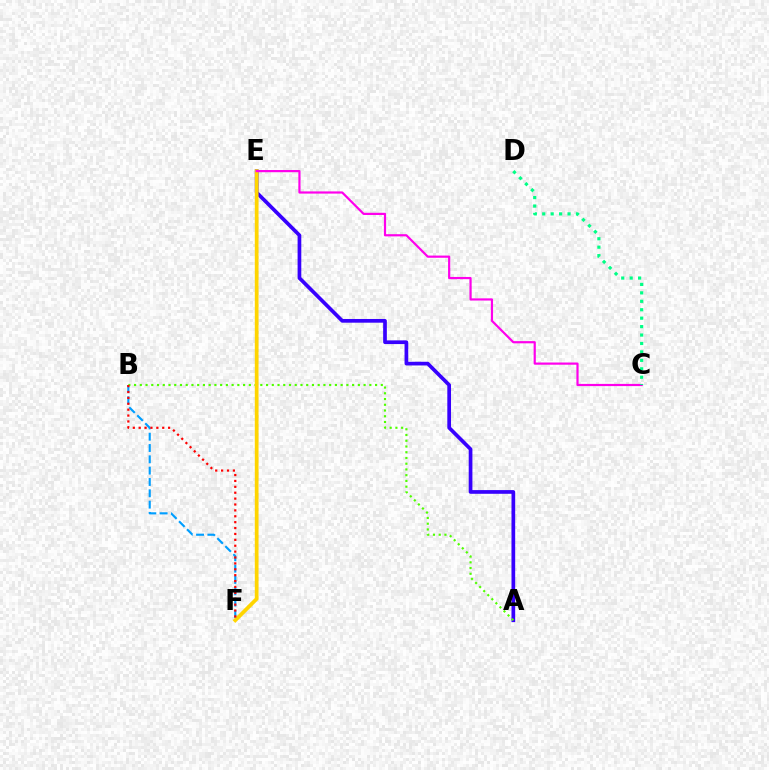{('A', 'E'): [{'color': '#3700ff', 'line_style': 'solid', 'thickness': 2.66}], ('B', 'F'): [{'color': '#009eff', 'line_style': 'dashed', 'thickness': 1.54}, {'color': '#ff0000', 'line_style': 'dotted', 'thickness': 1.6}], ('A', 'B'): [{'color': '#4fff00', 'line_style': 'dotted', 'thickness': 1.56}], ('E', 'F'): [{'color': '#ffd500', 'line_style': 'solid', 'thickness': 2.69}], ('C', 'E'): [{'color': '#ff00ed', 'line_style': 'solid', 'thickness': 1.58}], ('C', 'D'): [{'color': '#00ff86', 'line_style': 'dotted', 'thickness': 2.29}]}